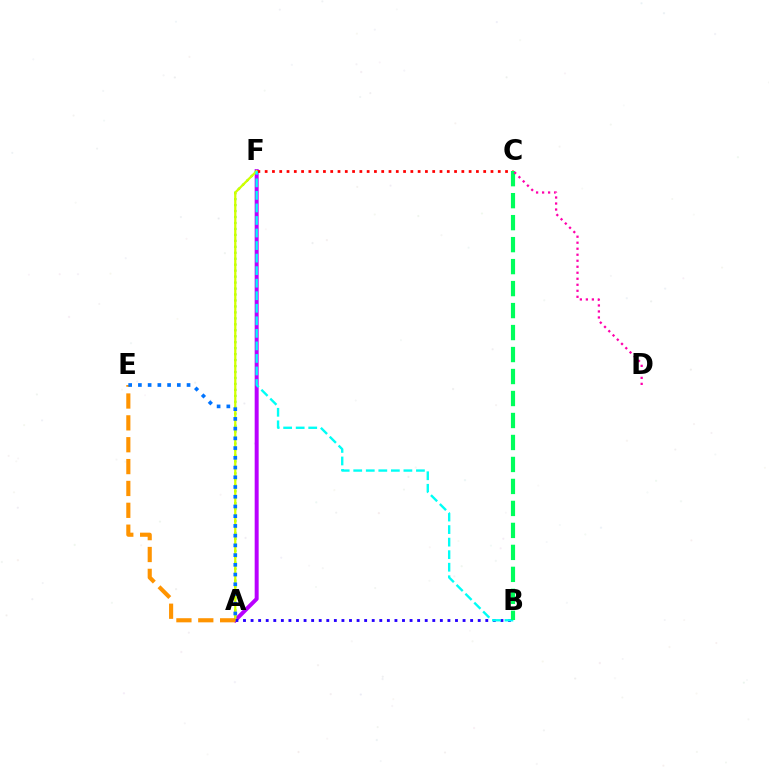{('A', 'F'): [{'color': '#b900ff', 'line_style': 'solid', 'thickness': 2.87}, {'color': '#3dff00', 'line_style': 'dotted', 'thickness': 1.62}, {'color': '#d1ff00', 'line_style': 'solid', 'thickness': 1.63}], ('C', 'F'): [{'color': '#ff0000', 'line_style': 'dotted', 'thickness': 1.98}], ('A', 'B'): [{'color': '#2500ff', 'line_style': 'dotted', 'thickness': 2.06}], ('B', 'F'): [{'color': '#00fff6', 'line_style': 'dashed', 'thickness': 1.7}], ('A', 'E'): [{'color': '#ff9400', 'line_style': 'dashed', 'thickness': 2.97}, {'color': '#0074ff', 'line_style': 'dotted', 'thickness': 2.64}], ('B', 'C'): [{'color': '#00ff5c', 'line_style': 'dashed', 'thickness': 2.99}], ('C', 'D'): [{'color': '#ff00ac', 'line_style': 'dotted', 'thickness': 1.63}]}